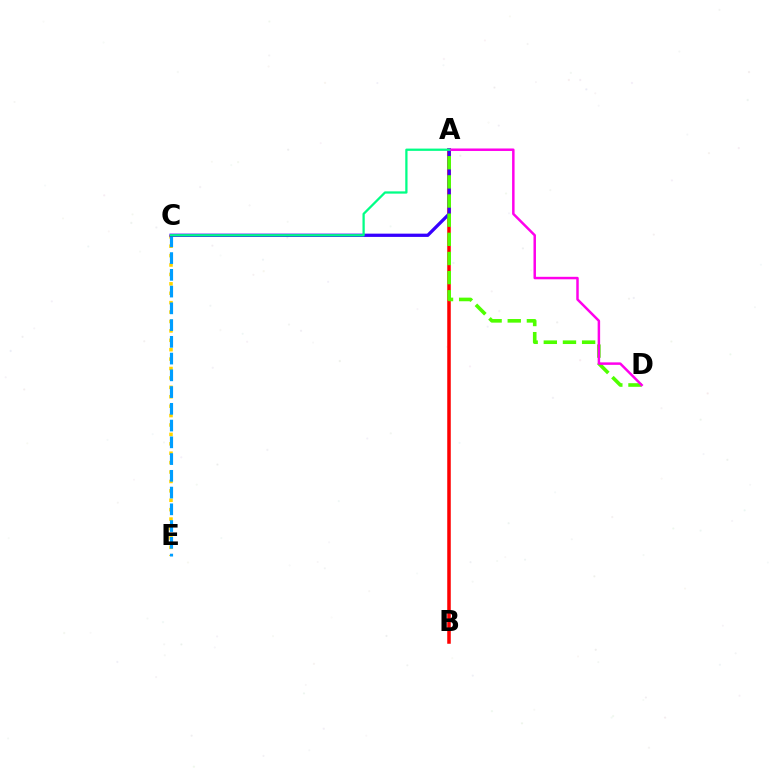{('C', 'E'): [{'color': '#ffd500', 'line_style': 'dotted', 'thickness': 2.56}, {'color': '#009eff', 'line_style': 'dashed', 'thickness': 2.28}], ('A', 'B'): [{'color': '#ff0000', 'line_style': 'solid', 'thickness': 2.54}], ('A', 'C'): [{'color': '#3700ff', 'line_style': 'solid', 'thickness': 2.35}, {'color': '#00ff86', 'line_style': 'solid', 'thickness': 1.64}], ('A', 'D'): [{'color': '#4fff00', 'line_style': 'dashed', 'thickness': 2.6}, {'color': '#ff00ed', 'line_style': 'solid', 'thickness': 1.79}]}